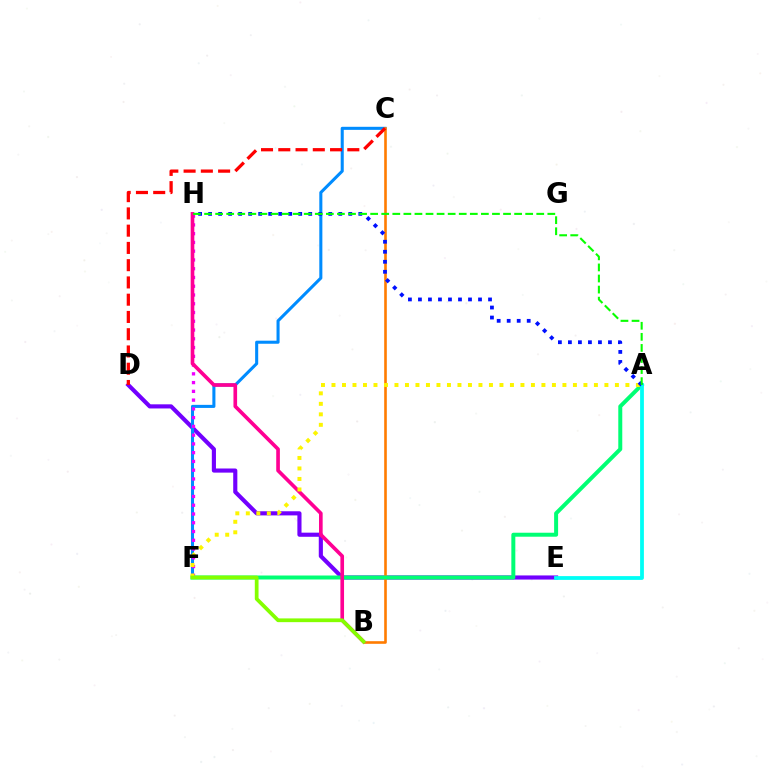{('D', 'E'): [{'color': '#7200ff', 'line_style': 'solid', 'thickness': 2.97}], ('C', 'F'): [{'color': '#008cff', 'line_style': 'solid', 'thickness': 2.21}], ('B', 'C'): [{'color': '#ff7c00', 'line_style': 'solid', 'thickness': 1.88}], ('F', 'H'): [{'color': '#ee00ff', 'line_style': 'dotted', 'thickness': 2.38}], ('A', 'F'): [{'color': '#00ff74', 'line_style': 'solid', 'thickness': 2.87}, {'color': '#fcf500', 'line_style': 'dotted', 'thickness': 2.85}], ('B', 'H'): [{'color': '#ff0094', 'line_style': 'solid', 'thickness': 2.63}], ('C', 'D'): [{'color': '#ff0000', 'line_style': 'dashed', 'thickness': 2.34}], ('A', 'E'): [{'color': '#00fff6', 'line_style': 'solid', 'thickness': 2.72}], ('B', 'F'): [{'color': '#84ff00', 'line_style': 'solid', 'thickness': 2.69}], ('A', 'H'): [{'color': '#0010ff', 'line_style': 'dotted', 'thickness': 2.72}, {'color': '#08ff00', 'line_style': 'dashed', 'thickness': 1.5}]}